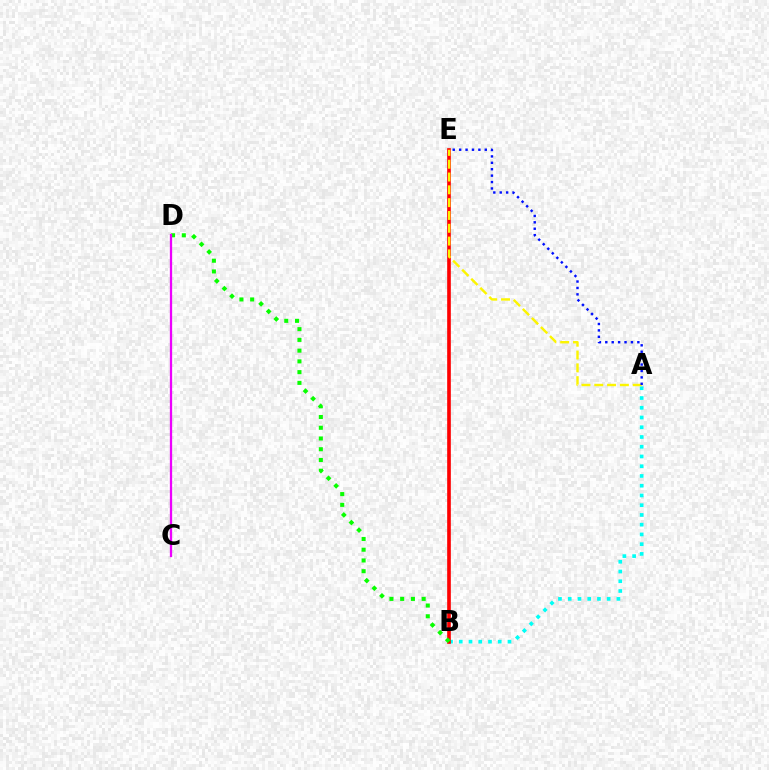{('A', 'B'): [{'color': '#00fff6', 'line_style': 'dotted', 'thickness': 2.65}], ('B', 'E'): [{'color': '#ff0000', 'line_style': 'solid', 'thickness': 2.63}], ('B', 'D'): [{'color': '#08ff00', 'line_style': 'dotted', 'thickness': 2.92}], ('A', 'E'): [{'color': '#fcf500', 'line_style': 'dashed', 'thickness': 1.74}, {'color': '#0010ff', 'line_style': 'dotted', 'thickness': 1.74}], ('C', 'D'): [{'color': '#ee00ff', 'line_style': 'solid', 'thickness': 1.64}]}